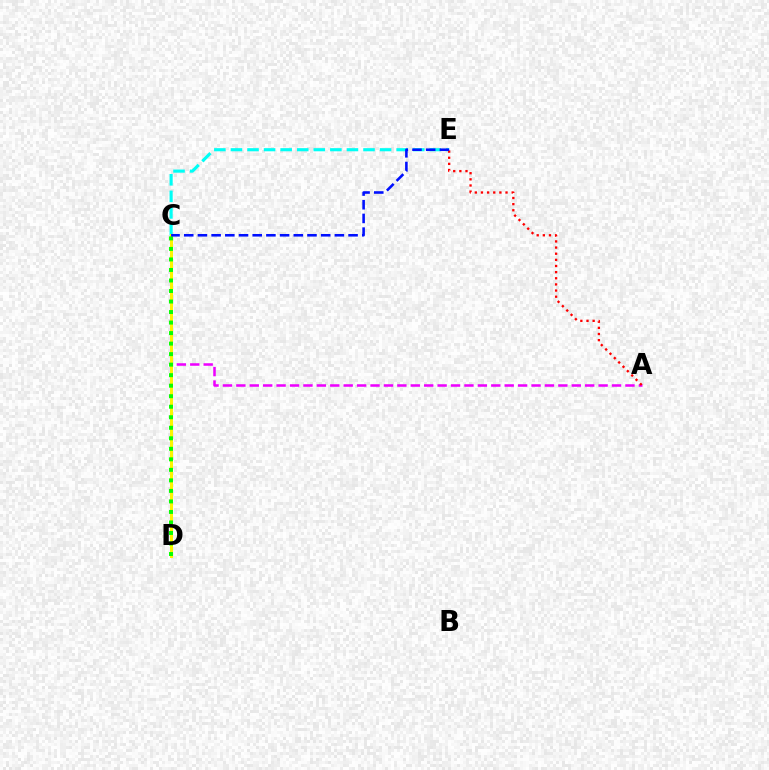{('A', 'C'): [{'color': '#ee00ff', 'line_style': 'dashed', 'thickness': 1.82}], ('C', 'E'): [{'color': '#00fff6', 'line_style': 'dashed', 'thickness': 2.25}, {'color': '#0010ff', 'line_style': 'dashed', 'thickness': 1.86}], ('C', 'D'): [{'color': '#fcf500', 'line_style': 'solid', 'thickness': 2.18}, {'color': '#08ff00', 'line_style': 'dotted', 'thickness': 2.86}], ('A', 'E'): [{'color': '#ff0000', 'line_style': 'dotted', 'thickness': 1.67}]}